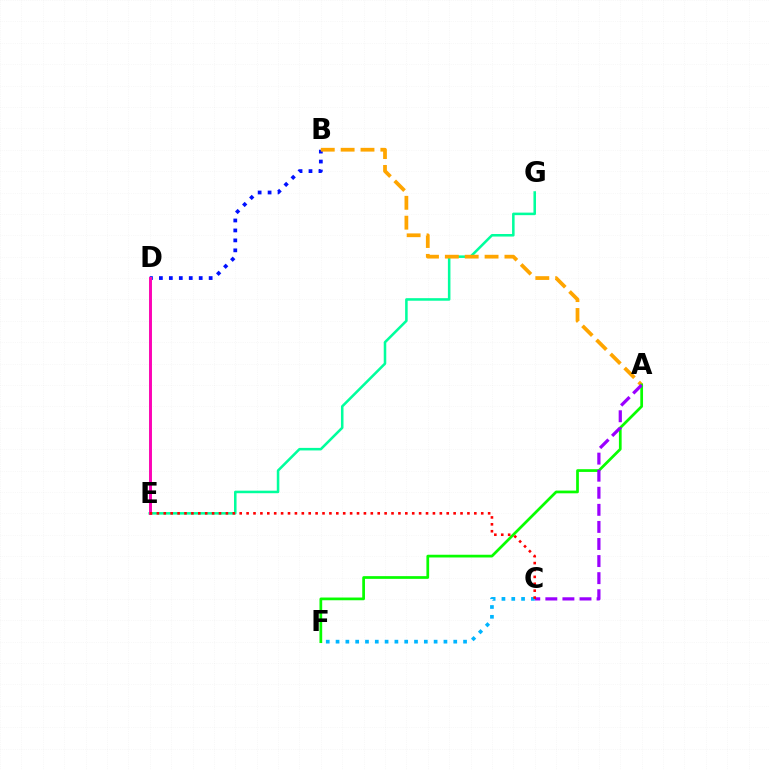{('B', 'D'): [{'color': '#0010ff', 'line_style': 'dotted', 'thickness': 2.7}], ('E', 'G'): [{'color': '#00ff9d', 'line_style': 'solid', 'thickness': 1.83}], ('A', 'B'): [{'color': '#ffa500', 'line_style': 'dashed', 'thickness': 2.7}], ('D', 'E'): [{'color': '#b3ff00', 'line_style': 'solid', 'thickness': 2.09}, {'color': '#ff00bd', 'line_style': 'solid', 'thickness': 2.09}], ('A', 'F'): [{'color': '#08ff00', 'line_style': 'solid', 'thickness': 1.96}], ('A', 'C'): [{'color': '#9b00ff', 'line_style': 'dashed', 'thickness': 2.32}], ('C', 'F'): [{'color': '#00b5ff', 'line_style': 'dotted', 'thickness': 2.66}], ('C', 'E'): [{'color': '#ff0000', 'line_style': 'dotted', 'thickness': 1.87}]}